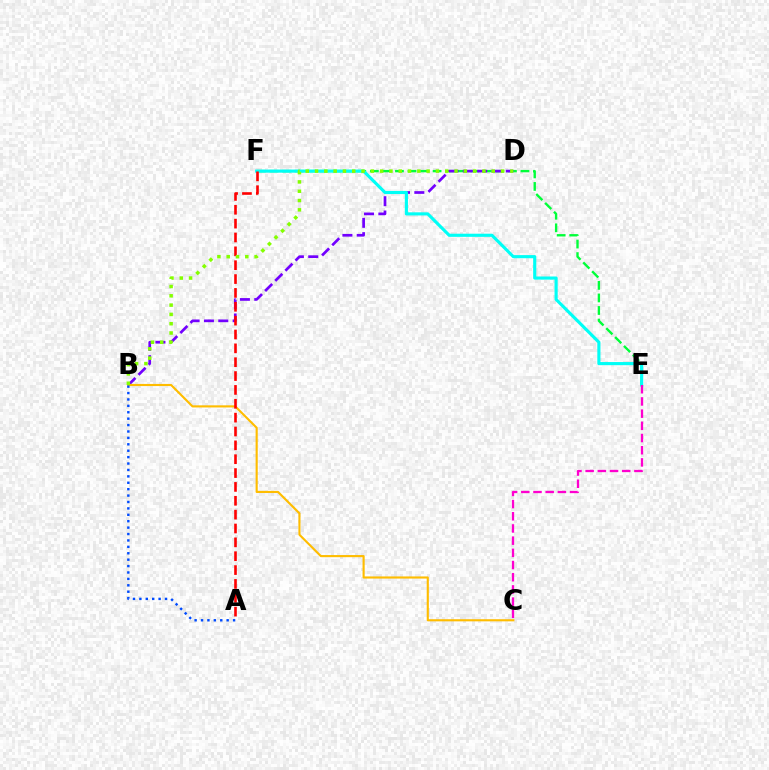{('E', 'F'): [{'color': '#00ff39', 'line_style': 'dashed', 'thickness': 1.7}, {'color': '#00fff6', 'line_style': 'solid', 'thickness': 2.25}], ('B', 'D'): [{'color': '#7200ff', 'line_style': 'dashed', 'thickness': 1.95}, {'color': '#84ff00', 'line_style': 'dotted', 'thickness': 2.53}], ('B', 'C'): [{'color': '#ffbd00', 'line_style': 'solid', 'thickness': 1.53}], ('C', 'E'): [{'color': '#ff00cf', 'line_style': 'dashed', 'thickness': 1.66}], ('A', 'F'): [{'color': '#ff0000', 'line_style': 'dashed', 'thickness': 1.88}], ('A', 'B'): [{'color': '#004bff', 'line_style': 'dotted', 'thickness': 1.74}]}